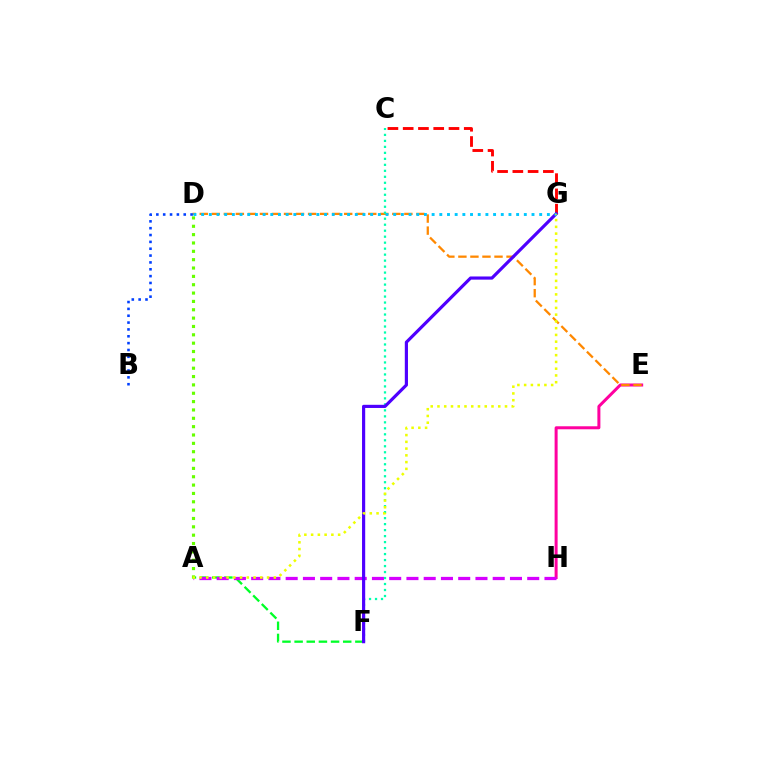{('A', 'D'): [{'color': '#66ff00', 'line_style': 'dotted', 'thickness': 2.27}], ('E', 'H'): [{'color': '#ff00a0', 'line_style': 'solid', 'thickness': 2.17}], ('D', 'E'): [{'color': '#ff8800', 'line_style': 'dashed', 'thickness': 1.64}], ('C', 'F'): [{'color': '#00ffaf', 'line_style': 'dotted', 'thickness': 1.63}], ('A', 'F'): [{'color': '#00ff27', 'line_style': 'dashed', 'thickness': 1.65}], ('C', 'G'): [{'color': '#ff0000', 'line_style': 'dashed', 'thickness': 2.07}], ('B', 'D'): [{'color': '#003fff', 'line_style': 'dotted', 'thickness': 1.86}], ('A', 'H'): [{'color': '#d600ff', 'line_style': 'dashed', 'thickness': 2.34}], ('F', 'G'): [{'color': '#4f00ff', 'line_style': 'solid', 'thickness': 2.28}], ('D', 'G'): [{'color': '#00c7ff', 'line_style': 'dotted', 'thickness': 2.09}], ('A', 'G'): [{'color': '#eeff00', 'line_style': 'dotted', 'thickness': 1.84}]}